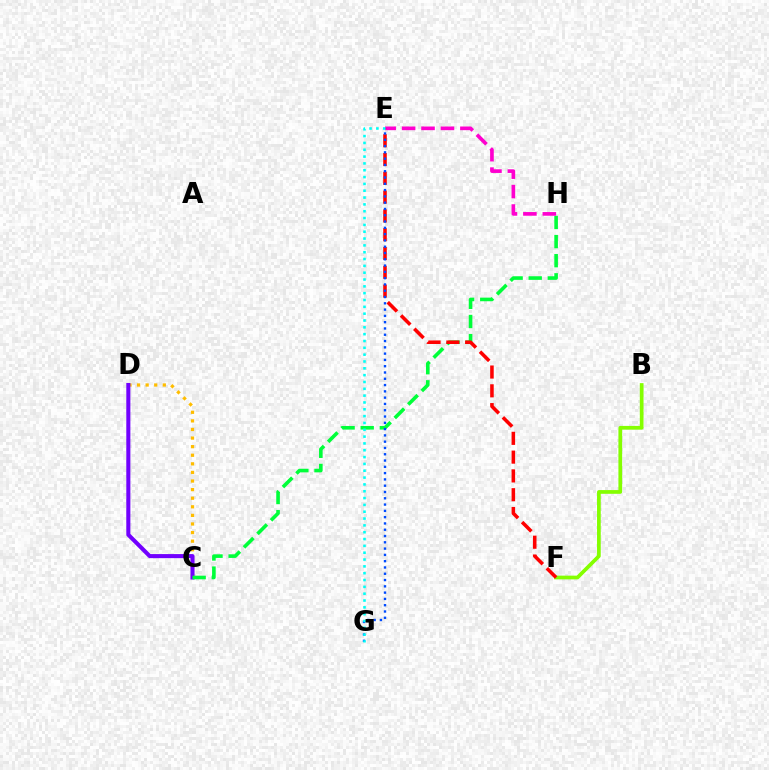{('C', 'D'): [{'color': '#ffbd00', 'line_style': 'dotted', 'thickness': 2.33}, {'color': '#7200ff', 'line_style': 'solid', 'thickness': 2.93}], ('C', 'H'): [{'color': '#00ff39', 'line_style': 'dashed', 'thickness': 2.6}], ('E', 'H'): [{'color': '#ff00cf', 'line_style': 'dashed', 'thickness': 2.64}], ('B', 'F'): [{'color': '#84ff00', 'line_style': 'solid', 'thickness': 2.68}], ('E', 'F'): [{'color': '#ff0000', 'line_style': 'dashed', 'thickness': 2.55}], ('E', 'G'): [{'color': '#004bff', 'line_style': 'dotted', 'thickness': 1.71}, {'color': '#00fff6', 'line_style': 'dotted', 'thickness': 1.86}]}